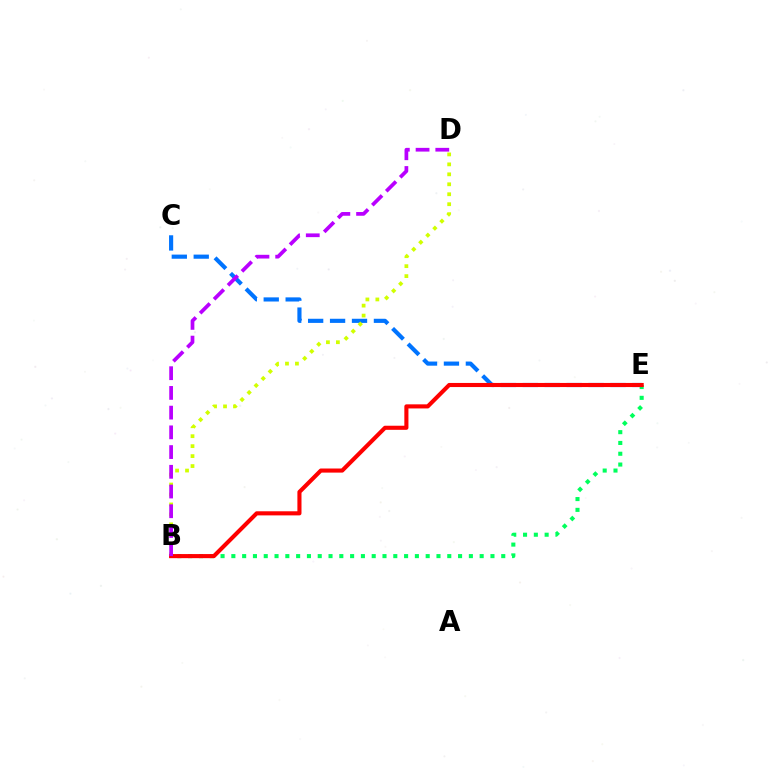{('B', 'E'): [{'color': '#00ff5c', 'line_style': 'dotted', 'thickness': 2.93}, {'color': '#ff0000', 'line_style': 'solid', 'thickness': 2.95}], ('C', 'E'): [{'color': '#0074ff', 'line_style': 'dashed', 'thickness': 2.98}], ('B', 'D'): [{'color': '#d1ff00', 'line_style': 'dotted', 'thickness': 2.71}, {'color': '#b900ff', 'line_style': 'dashed', 'thickness': 2.68}]}